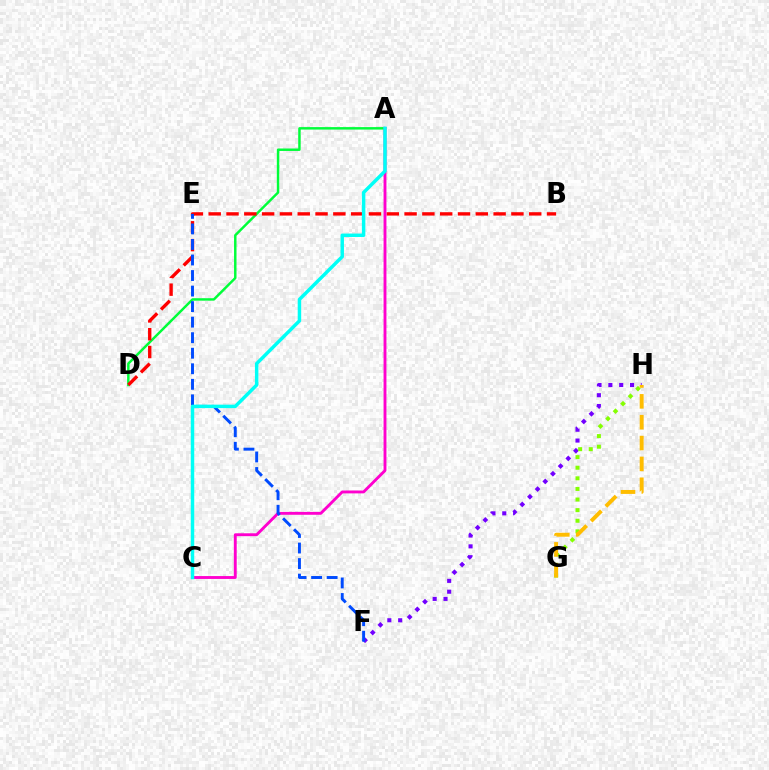{('F', 'H'): [{'color': '#7200ff', 'line_style': 'dotted', 'thickness': 2.95}], ('A', 'D'): [{'color': '#00ff39', 'line_style': 'solid', 'thickness': 1.77}], ('B', 'D'): [{'color': '#ff0000', 'line_style': 'dashed', 'thickness': 2.42}], ('A', 'C'): [{'color': '#ff00cf', 'line_style': 'solid', 'thickness': 2.07}, {'color': '#00fff6', 'line_style': 'solid', 'thickness': 2.49}], ('G', 'H'): [{'color': '#84ff00', 'line_style': 'dotted', 'thickness': 2.88}, {'color': '#ffbd00', 'line_style': 'dashed', 'thickness': 2.83}], ('E', 'F'): [{'color': '#004bff', 'line_style': 'dashed', 'thickness': 2.11}]}